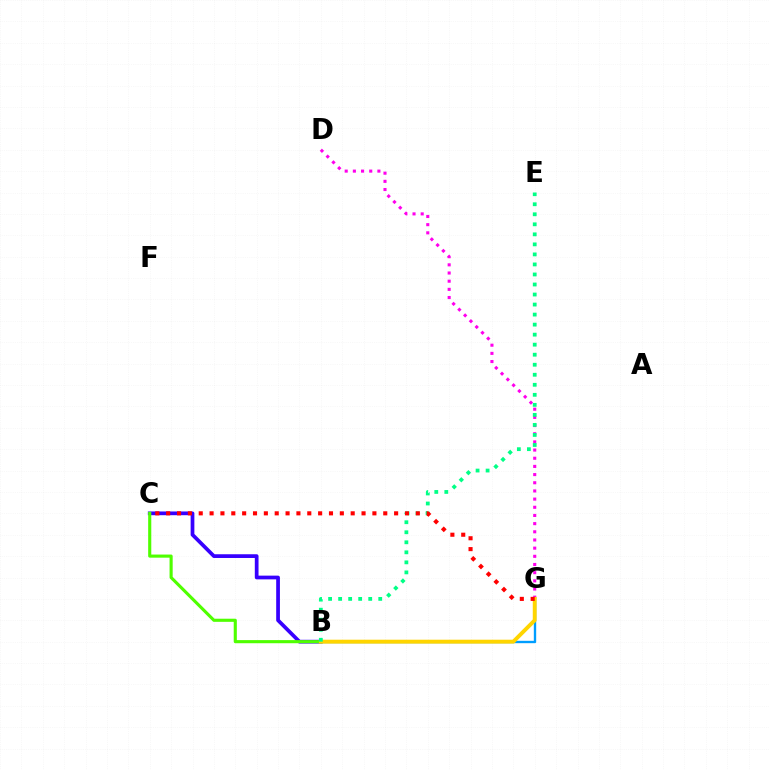{('B', 'C'): [{'color': '#3700ff', 'line_style': 'solid', 'thickness': 2.69}, {'color': '#4fff00', 'line_style': 'solid', 'thickness': 2.25}], ('D', 'G'): [{'color': '#ff00ed', 'line_style': 'dotted', 'thickness': 2.22}], ('B', 'G'): [{'color': '#009eff', 'line_style': 'solid', 'thickness': 1.7}, {'color': '#ffd500', 'line_style': 'solid', 'thickness': 2.82}], ('B', 'E'): [{'color': '#00ff86', 'line_style': 'dotted', 'thickness': 2.73}], ('C', 'G'): [{'color': '#ff0000', 'line_style': 'dotted', 'thickness': 2.95}]}